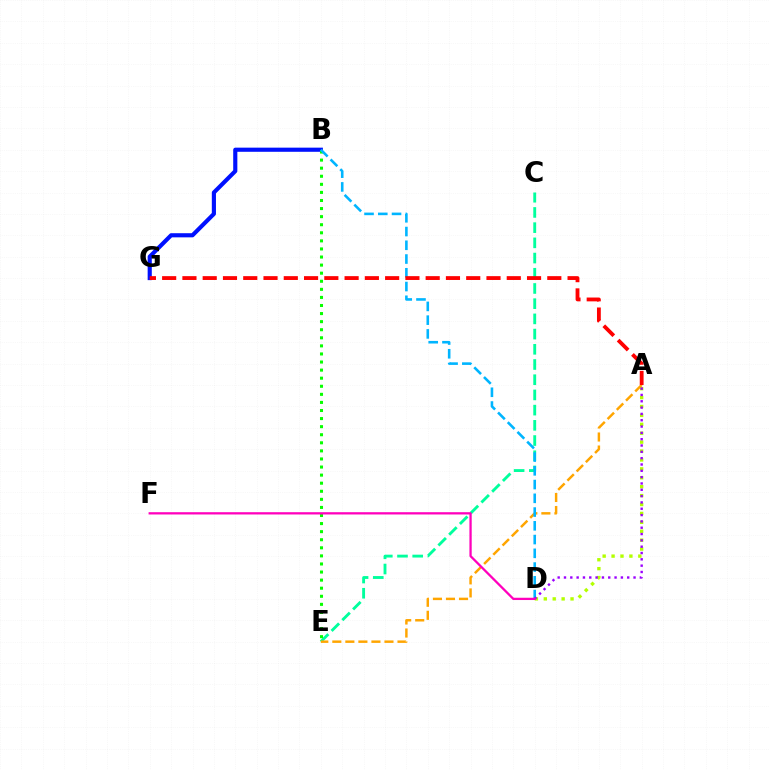{('C', 'E'): [{'color': '#00ff9d', 'line_style': 'dashed', 'thickness': 2.07}], ('A', 'D'): [{'color': '#b3ff00', 'line_style': 'dotted', 'thickness': 2.42}, {'color': '#9b00ff', 'line_style': 'dotted', 'thickness': 1.72}], ('B', 'G'): [{'color': '#0010ff', 'line_style': 'solid', 'thickness': 2.98}], ('A', 'E'): [{'color': '#ffa500', 'line_style': 'dashed', 'thickness': 1.77}], ('B', 'E'): [{'color': '#08ff00', 'line_style': 'dotted', 'thickness': 2.19}], ('B', 'D'): [{'color': '#00b5ff', 'line_style': 'dashed', 'thickness': 1.87}], ('A', 'G'): [{'color': '#ff0000', 'line_style': 'dashed', 'thickness': 2.75}], ('D', 'F'): [{'color': '#ff00bd', 'line_style': 'solid', 'thickness': 1.64}]}